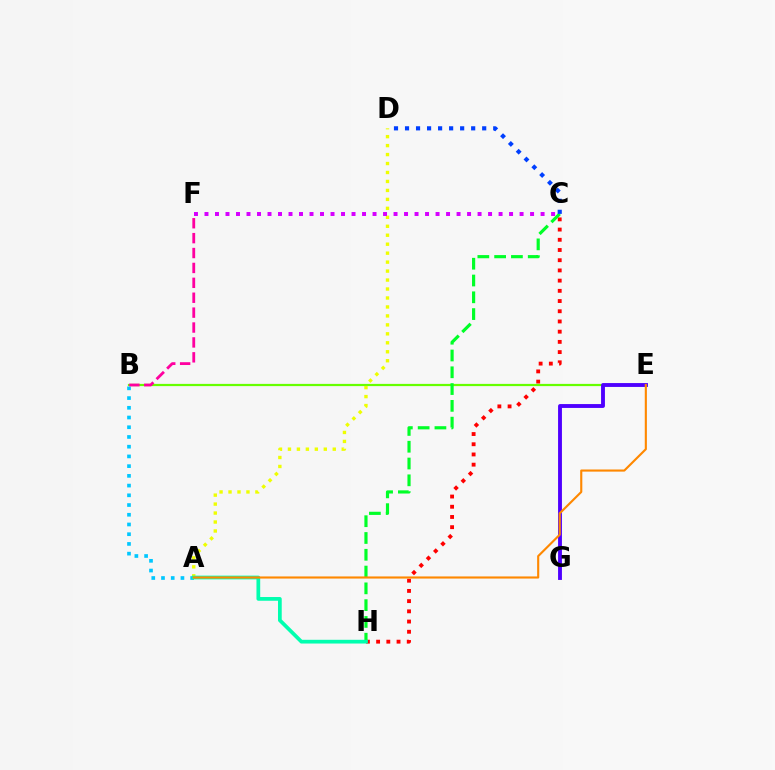{('C', 'H'): [{'color': '#ff0000', 'line_style': 'dotted', 'thickness': 2.77}, {'color': '#00ff27', 'line_style': 'dashed', 'thickness': 2.28}], ('B', 'E'): [{'color': '#66ff00', 'line_style': 'solid', 'thickness': 1.6}], ('A', 'D'): [{'color': '#eeff00', 'line_style': 'dotted', 'thickness': 2.44}], ('E', 'G'): [{'color': '#4f00ff', 'line_style': 'solid', 'thickness': 2.78}], ('C', 'D'): [{'color': '#003fff', 'line_style': 'dotted', 'thickness': 3.0}], ('A', 'B'): [{'color': '#00c7ff', 'line_style': 'dotted', 'thickness': 2.64}], ('A', 'H'): [{'color': '#00ffaf', 'line_style': 'solid', 'thickness': 2.68}], ('C', 'F'): [{'color': '#d600ff', 'line_style': 'dotted', 'thickness': 2.85}], ('A', 'E'): [{'color': '#ff8800', 'line_style': 'solid', 'thickness': 1.53}], ('B', 'F'): [{'color': '#ff00a0', 'line_style': 'dashed', 'thickness': 2.02}]}